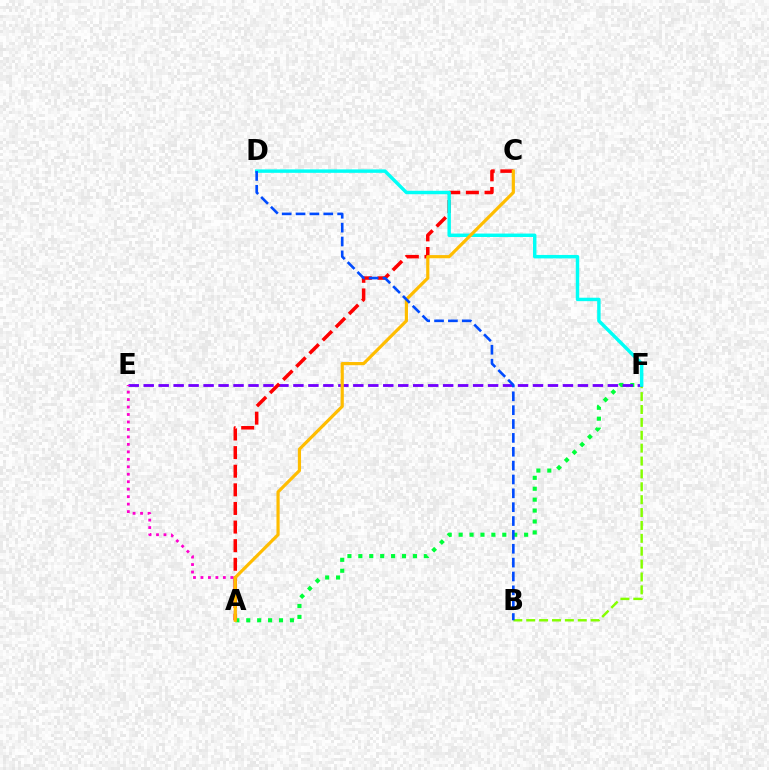{('A', 'F'): [{'color': '#00ff39', 'line_style': 'dotted', 'thickness': 2.97}], ('B', 'F'): [{'color': '#84ff00', 'line_style': 'dashed', 'thickness': 1.75}], ('E', 'F'): [{'color': '#7200ff', 'line_style': 'dashed', 'thickness': 2.03}], ('A', 'E'): [{'color': '#ff00cf', 'line_style': 'dotted', 'thickness': 2.03}], ('A', 'C'): [{'color': '#ff0000', 'line_style': 'dashed', 'thickness': 2.53}, {'color': '#ffbd00', 'line_style': 'solid', 'thickness': 2.29}], ('D', 'F'): [{'color': '#00fff6', 'line_style': 'solid', 'thickness': 2.47}], ('B', 'D'): [{'color': '#004bff', 'line_style': 'dashed', 'thickness': 1.88}]}